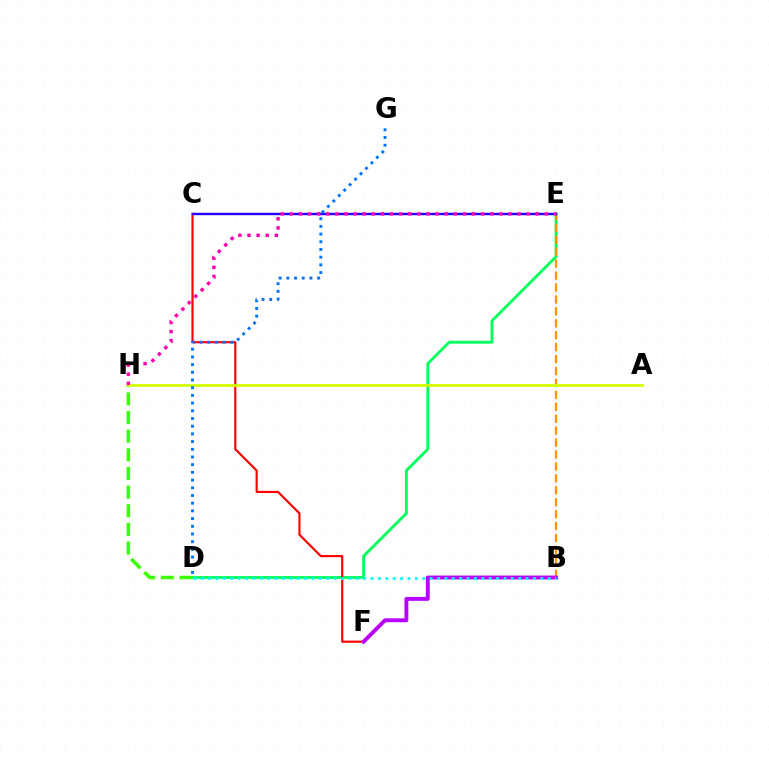{('D', 'E'): [{'color': '#00ff5c', 'line_style': 'solid', 'thickness': 2.04}], ('D', 'H'): [{'color': '#3dff00', 'line_style': 'dashed', 'thickness': 2.53}], ('C', 'F'): [{'color': '#ff0000', 'line_style': 'solid', 'thickness': 1.56}], ('B', 'E'): [{'color': '#ff9400', 'line_style': 'dashed', 'thickness': 1.62}], ('B', 'F'): [{'color': '#b900ff', 'line_style': 'solid', 'thickness': 2.8}], ('C', 'E'): [{'color': '#2500ff', 'line_style': 'solid', 'thickness': 1.74}], ('A', 'H'): [{'color': '#d1ff00', 'line_style': 'solid', 'thickness': 1.99}], ('E', 'H'): [{'color': '#ff00ac', 'line_style': 'dotted', 'thickness': 2.47}], ('D', 'G'): [{'color': '#0074ff', 'line_style': 'dotted', 'thickness': 2.09}], ('B', 'D'): [{'color': '#00fff6', 'line_style': 'dotted', 'thickness': 2.01}]}